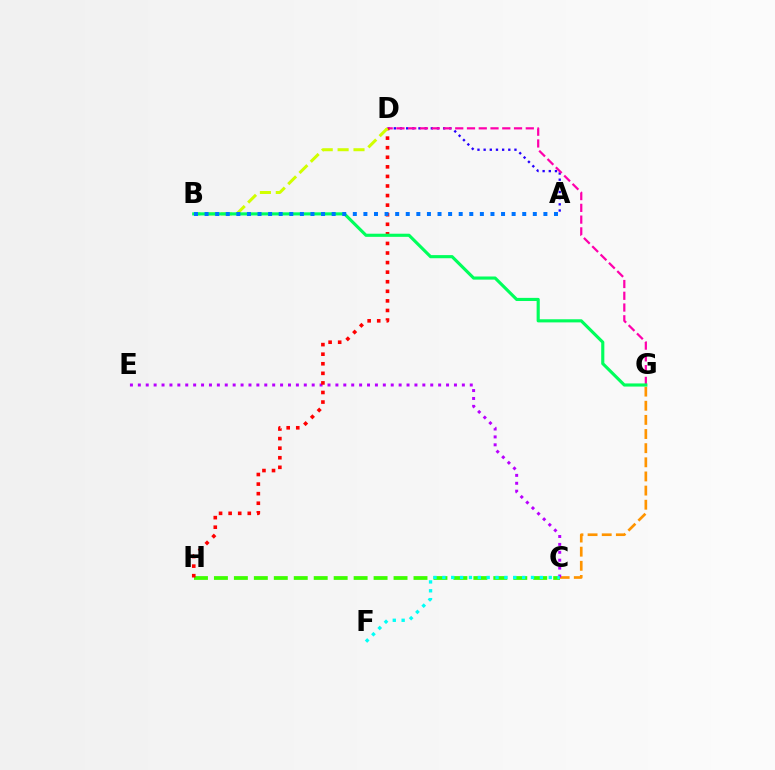{('C', 'G'): [{'color': '#ff9400', 'line_style': 'dashed', 'thickness': 1.92}], ('A', 'D'): [{'color': '#2500ff', 'line_style': 'dotted', 'thickness': 1.67}], ('D', 'G'): [{'color': '#ff00ac', 'line_style': 'dashed', 'thickness': 1.6}], ('C', 'H'): [{'color': '#3dff00', 'line_style': 'dashed', 'thickness': 2.71}], ('C', 'E'): [{'color': '#b900ff', 'line_style': 'dotted', 'thickness': 2.15}], ('D', 'H'): [{'color': '#ff0000', 'line_style': 'dotted', 'thickness': 2.6}], ('B', 'D'): [{'color': '#d1ff00', 'line_style': 'dashed', 'thickness': 2.16}], ('C', 'F'): [{'color': '#00fff6', 'line_style': 'dotted', 'thickness': 2.41}], ('B', 'G'): [{'color': '#00ff5c', 'line_style': 'solid', 'thickness': 2.25}], ('A', 'B'): [{'color': '#0074ff', 'line_style': 'dotted', 'thickness': 2.88}]}